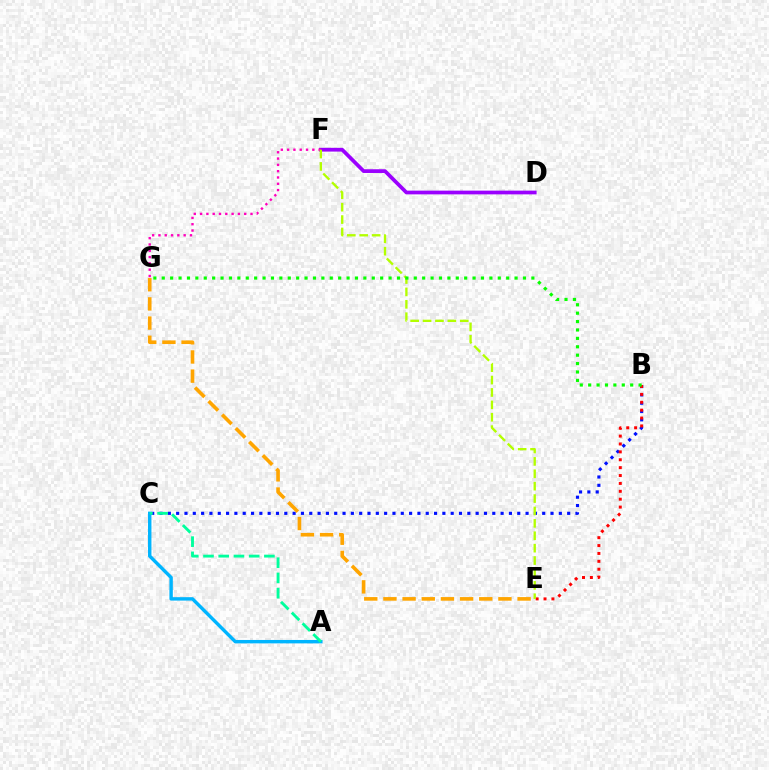{('B', 'C'): [{'color': '#0010ff', 'line_style': 'dotted', 'thickness': 2.26}], ('A', 'C'): [{'color': '#00b5ff', 'line_style': 'solid', 'thickness': 2.46}, {'color': '#00ff9d', 'line_style': 'dashed', 'thickness': 2.07}], ('D', 'F'): [{'color': '#9b00ff', 'line_style': 'solid', 'thickness': 2.69}], ('F', 'G'): [{'color': '#ff00bd', 'line_style': 'dotted', 'thickness': 1.71}], ('E', 'G'): [{'color': '#ffa500', 'line_style': 'dashed', 'thickness': 2.6}], ('B', 'E'): [{'color': '#ff0000', 'line_style': 'dotted', 'thickness': 2.14}], ('E', 'F'): [{'color': '#b3ff00', 'line_style': 'dashed', 'thickness': 1.68}], ('B', 'G'): [{'color': '#08ff00', 'line_style': 'dotted', 'thickness': 2.28}]}